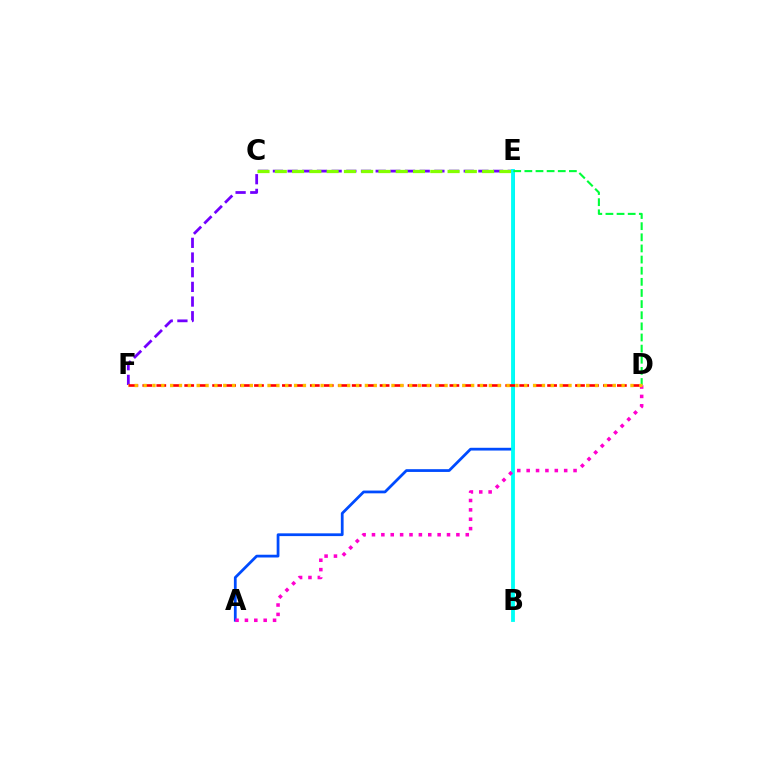{('A', 'E'): [{'color': '#004bff', 'line_style': 'solid', 'thickness': 1.99}], ('E', 'F'): [{'color': '#7200ff', 'line_style': 'dashed', 'thickness': 1.99}], ('C', 'E'): [{'color': '#84ff00', 'line_style': 'dashed', 'thickness': 2.35}], ('B', 'E'): [{'color': '#00fff6', 'line_style': 'solid', 'thickness': 2.75}], ('A', 'D'): [{'color': '#ff00cf', 'line_style': 'dotted', 'thickness': 2.55}], ('D', 'F'): [{'color': '#ff0000', 'line_style': 'dashed', 'thickness': 1.9}, {'color': '#ffbd00', 'line_style': 'dotted', 'thickness': 2.41}], ('D', 'E'): [{'color': '#00ff39', 'line_style': 'dashed', 'thickness': 1.51}]}